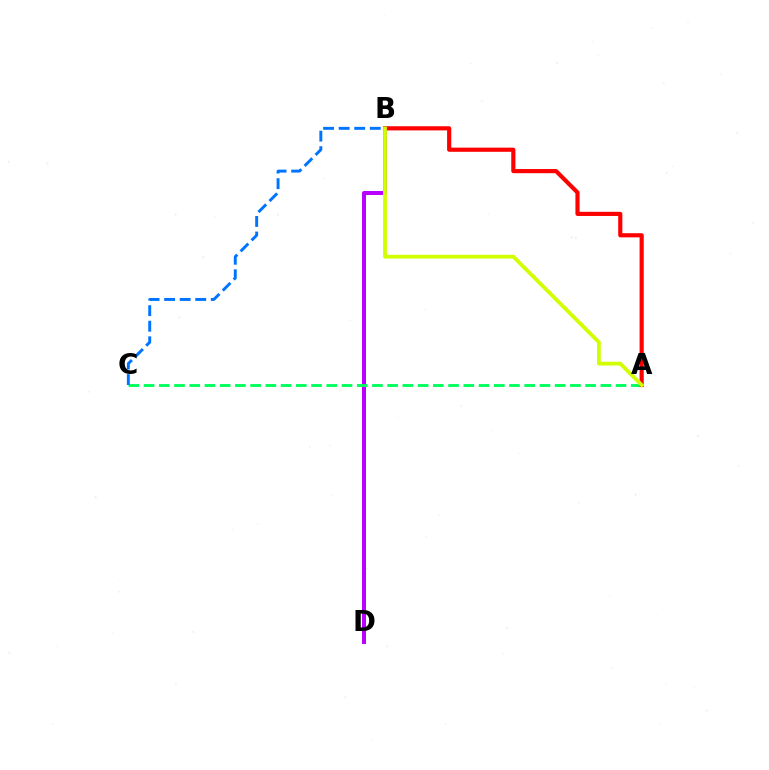{('B', 'D'): [{'color': '#b900ff', 'line_style': 'solid', 'thickness': 2.87}], ('A', 'C'): [{'color': '#00ff5c', 'line_style': 'dashed', 'thickness': 2.07}], ('A', 'B'): [{'color': '#ff0000', 'line_style': 'solid', 'thickness': 2.99}, {'color': '#d1ff00', 'line_style': 'solid', 'thickness': 2.73}], ('B', 'C'): [{'color': '#0074ff', 'line_style': 'dashed', 'thickness': 2.11}]}